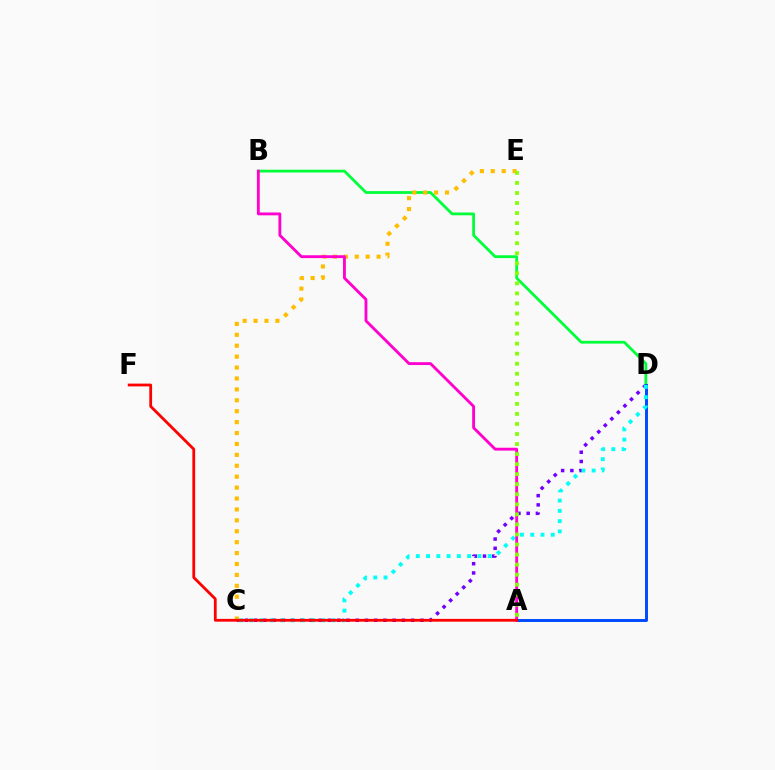{('C', 'D'): [{'color': '#7200ff', 'line_style': 'dotted', 'thickness': 2.51}, {'color': '#00fff6', 'line_style': 'dotted', 'thickness': 2.79}], ('B', 'D'): [{'color': '#00ff39', 'line_style': 'solid', 'thickness': 2.0}], ('A', 'D'): [{'color': '#004bff', 'line_style': 'solid', 'thickness': 2.12}], ('C', 'E'): [{'color': '#ffbd00', 'line_style': 'dotted', 'thickness': 2.97}], ('A', 'B'): [{'color': '#ff00cf', 'line_style': 'solid', 'thickness': 2.05}], ('A', 'F'): [{'color': '#ff0000', 'line_style': 'solid', 'thickness': 2.01}], ('A', 'E'): [{'color': '#84ff00', 'line_style': 'dotted', 'thickness': 2.73}]}